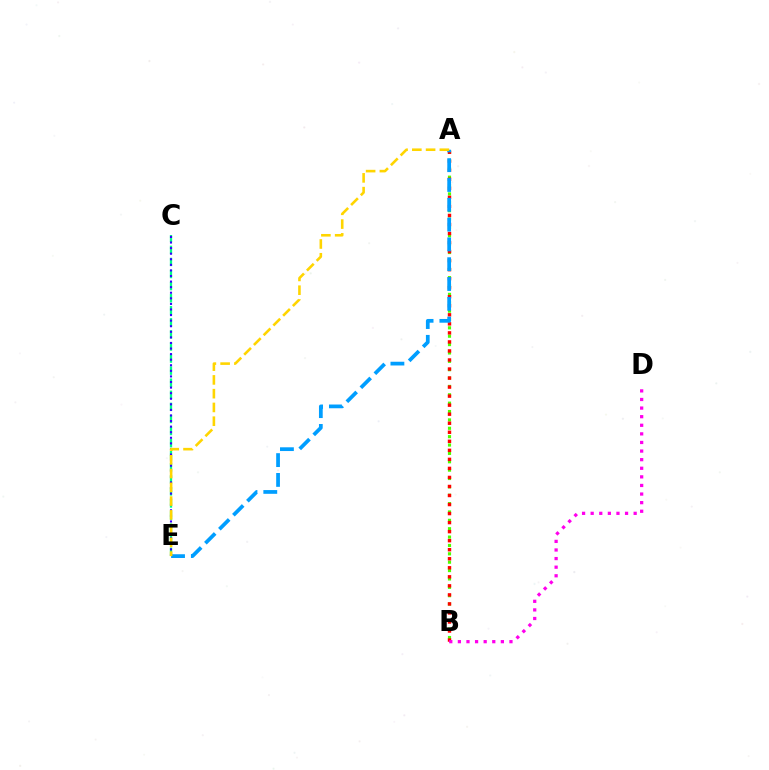{('A', 'B'): [{'color': '#4fff00', 'line_style': 'dotted', 'thickness': 2.27}, {'color': '#ff0000', 'line_style': 'dotted', 'thickness': 2.45}], ('C', 'E'): [{'color': '#00ff86', 'line_style': 'dashed', 'thickness': 1.64}, {'color': '#3700ff', 'line_style': 'dotted', 'thickness': 1.52}], ('A', 'E'): [{'color': '#009eff', 'line_style': 'dashed', 'thickness': 2.69}, {'color': '#ffd500', 'line_style': 'dashed', 'thickness': 1.87}], ('B', 'D'): [{'color': '#ff00ed', 'line_style': 'dotted', 'thickness': 2.34}]}